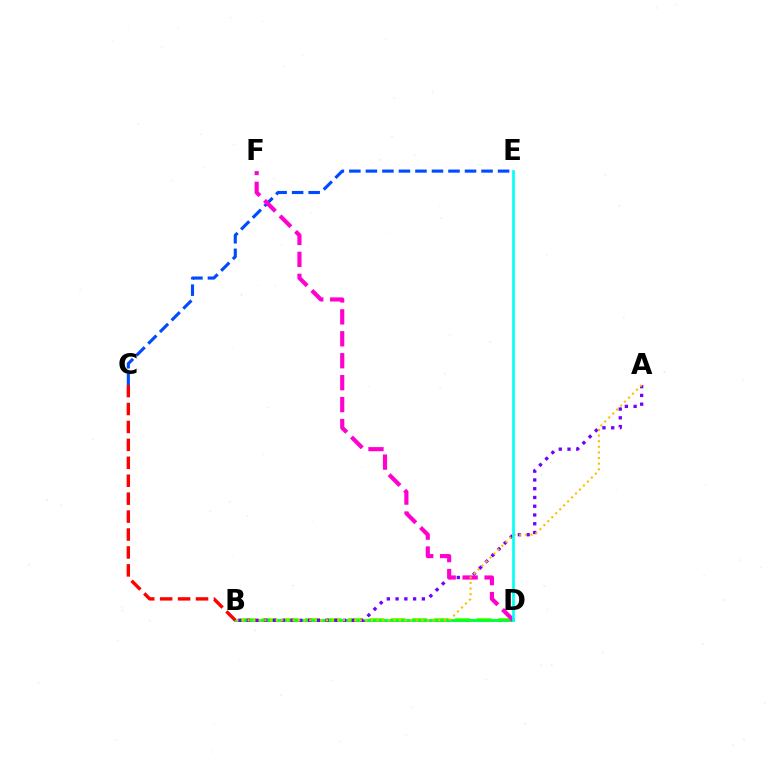{('B', 'D'): [{'color': '#84ff00', 'line_style': 'dashed', 'thickness': 2.91}, {'color': '#00ff39', 'line_style': 'solid', 'thickness': 2.08}], ('A', 'B'): [{'color': '#7200ff', 'line_style': 'dotted', 'thickness': 2.38}, {'color': '#ffbd00', 'line_style': 'dotted', 'thickness': 1.52}], ('C', 'E'): [{'color': '#004bff', 'line_style': 'dashed', 'thickness': 2.24}], ('B', 'C'): [{'color': '#ff0000', 'line_style': 'dashed', 'thickness': 2.44}], ('D', 'F'): [{'color': '#ff00cf', 'line_style': 'dashed', 'thickness': 2.98}], ('D', 'E'): [{'color': '#00fff6', 'line_style': 'solid', 'thickness': 1.93}]}